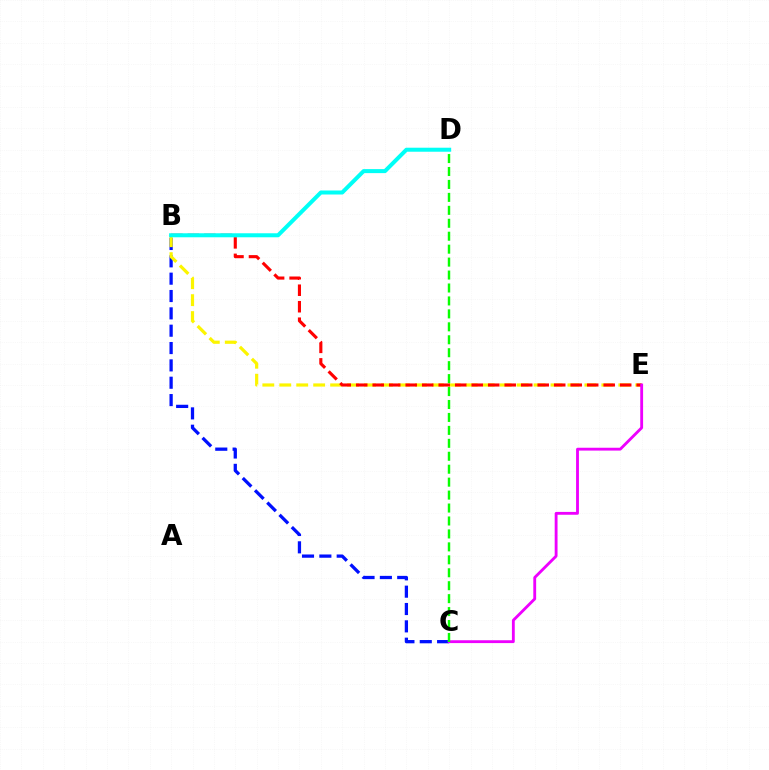{('B', 'C'): [{'color': '#0010ff', 'line_style': 'dashed', 'thickness': 2.36}], ('B', 'E'): [{'color': '#fcf500', 'line_style': 'dashed', 'thickness': 2.3}, {'color': '#ff0000', 'line_style': 'dashed', 'thickness': 2.24}], ('C', 'E'): [{'color': '#ee00ff', 'line_style': 'solid', 'thickness': 2.05}], ('C', 'D'): [{'color': '#08ff00', 'line_style': 'dashed', 'thickness': 1.76}], ('B', 'D'): [{'color': '#00fff6', 'line_style': 'solid', 'thickness': 2.89}]}